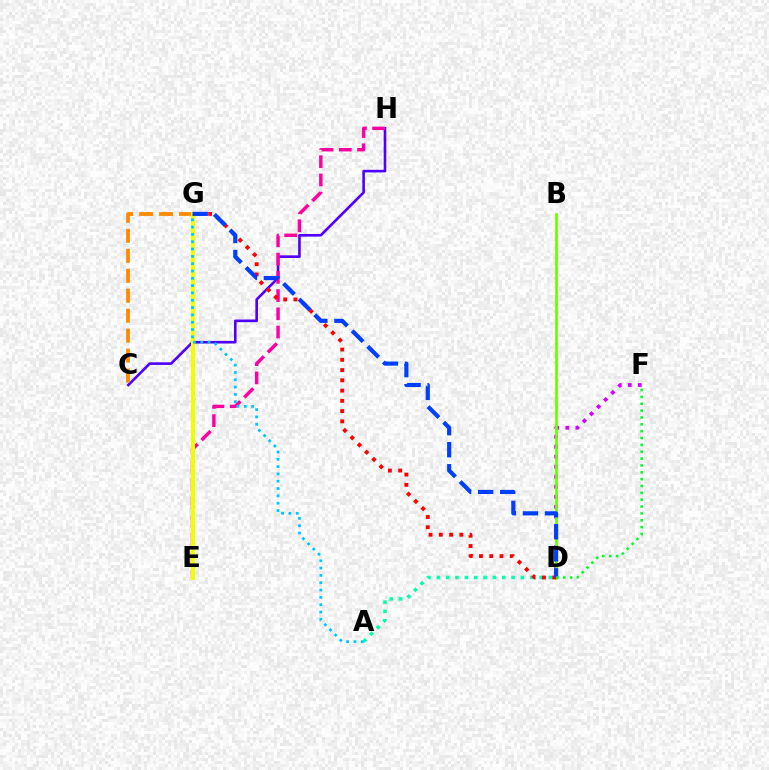{('C', 'H'): [{'color': '#4f00ff', 'line_style': 'solid', 'thickness': 1.89}], ('E', 'H'): [{'color': '#ff00a0', 'line_style': 'dashed', 'thickness': 2.48}], ('A', 'D'): [{'color': '#00ffaf', 'line_style': 'dotted', 'thickness': 2.54}], ('C', 'G'): [{'color': '#ff8800', 'line_style': 'dashed', 'thickness': 2.71}], ('D', 'F'): [{'color': '#d600ff', 'line_style': 'dotted', 'thickness': 2.72}, {'color': '#00ff27', 'line_style': 'dotted', 'thickness': 1.86}], ('B', 'D'): [{'color': '#66ff00', 'line_style': 'solid', 'thickness': 1.94}], ('E', 'G'): [{'color': '#eeff00', 'line_style': 'solid', 'thickness': 2.95}], ('D', 'G'): [{'color': '#ff0000', 'line_style': 'dotted', 'thickness': 2.79}, {'color': '#003fff', 'line_style': 'dashed', 'thickness': 3.0}], ('A', 'G'): [{'color': '#00c7ff', 'line_style': 'dotted', 'thickness': 1.99}]}